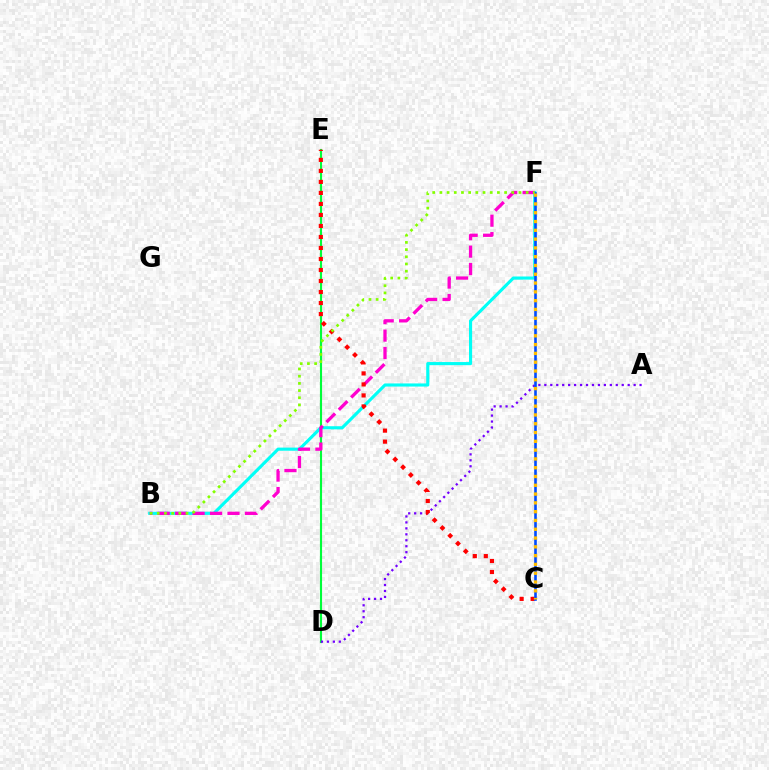{('B', 'F'): [{'color': '#00fff6', 'line_style': 'solid', 'thickness': 2.25}, {'color': '#ff00cf', 'line_style': 'dashed', 'thickness': 2.37}, {'color': '#84ff00', 'line_style': 'dotted', 'thickness': 1.95}], ('D', 'E'): [{'color': '#00ff39', 'line_style': 'solid', 'thickness': 1.53}], ('A', 'D'): [{'color': '#7200ff', 'line_style': 'dotted', 'thickness': 1.62}], ('C', 'E'): [{'color': '#ff0000', 'line_style': 'dotted', 'thickness': 2.99}], ('C', 'F'): [{'color': '#004bff', 'line_style': 'solid', 'thickness': 1.88}, {'color': '#ffbd00', 'line_style': 'dotted', 'thickness': 2.39}]}